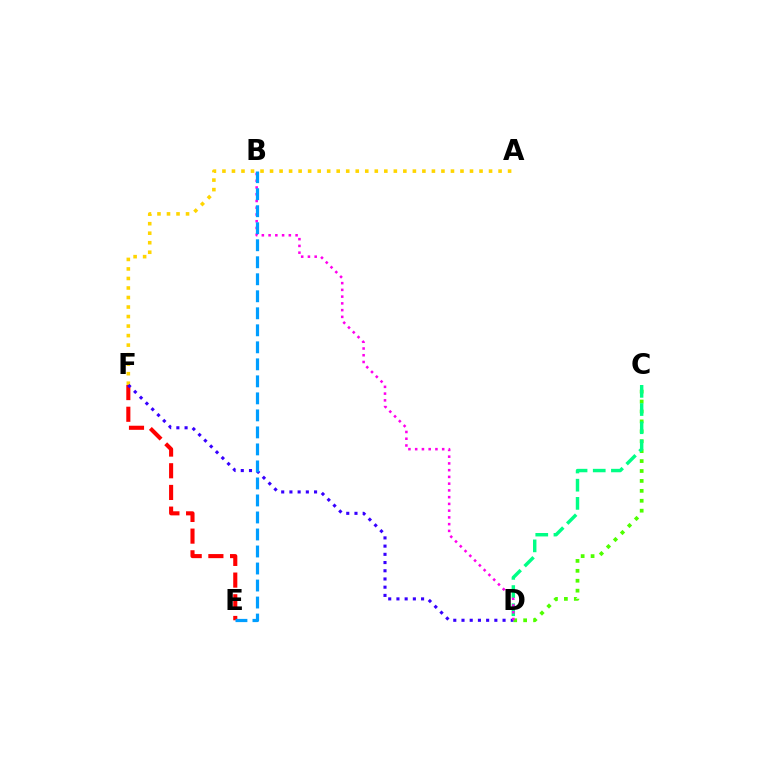{('E', 'F'): [{'color': '#ff0000', 'line_style': 'dashed', 'thickness': 2.95}], ('C', 'D'): [{'color': '#4fff00', 'line_style': 'dotted', 'thickness': 2.7}, {'color': '#00ff86', 'line_style': 'dashed', 'thickness': 2.47}], ('A', 'F'): [{'color': '#ffd500', 'line_style': 'dotted', 'thickness': 2.59}], ('D', 'F'): [{'color': '#3700ff', 'line_style': 'dotted', 'thickness': 2.23}], ('B', 'D'): [{'color': '#ff00ed', 'line_style': 'dotted', 'thickness': 1.83}], ('B', 'E'): [{'color': '#009eff', 'line_style': 'dashed', 'thickness': 2.31}]}